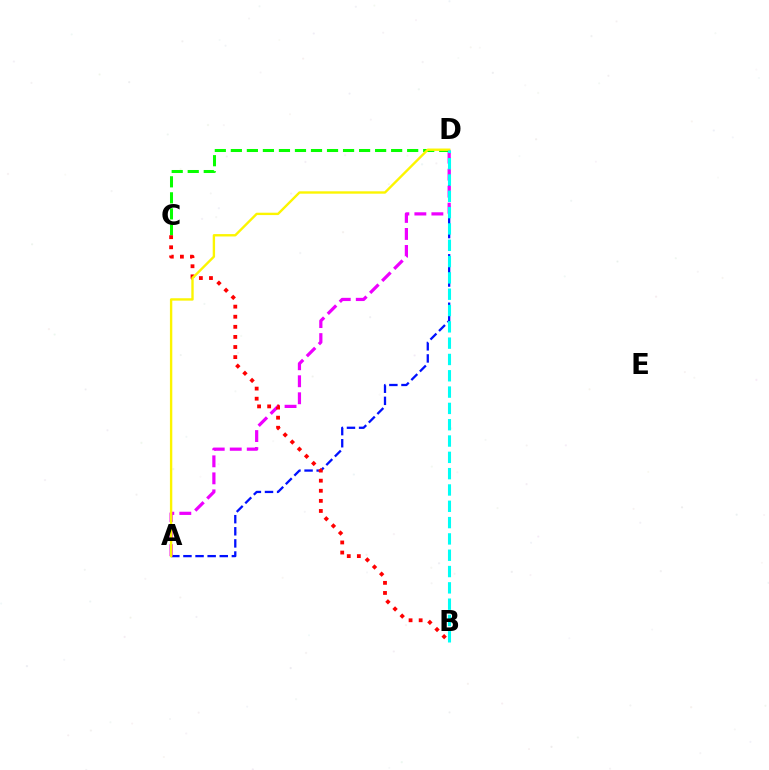{('C', 'D'): [{'color': '#08ff00', 'line_style': 'dashed', 'thickness': 2.18}], ('A', 'D'): [{'color': '#0010ff', 'line_style': 'dashed', 'thickness': 1.64}, {'color': '#ee00ff', 'line_style': 'dashed', 'thickness': 2.31}, {'color': '#fcf500', 'line_style': 'solid', 'thickness': 1.71}], ('B', 'C'): [{'color': '#ff0000', 'line_style': 'dotted', 'thickness': 2.74}], ('B', 'D'): [{'color': '#00fff6', 'line_style': 'dashed', 'thickness': 2.22}]}